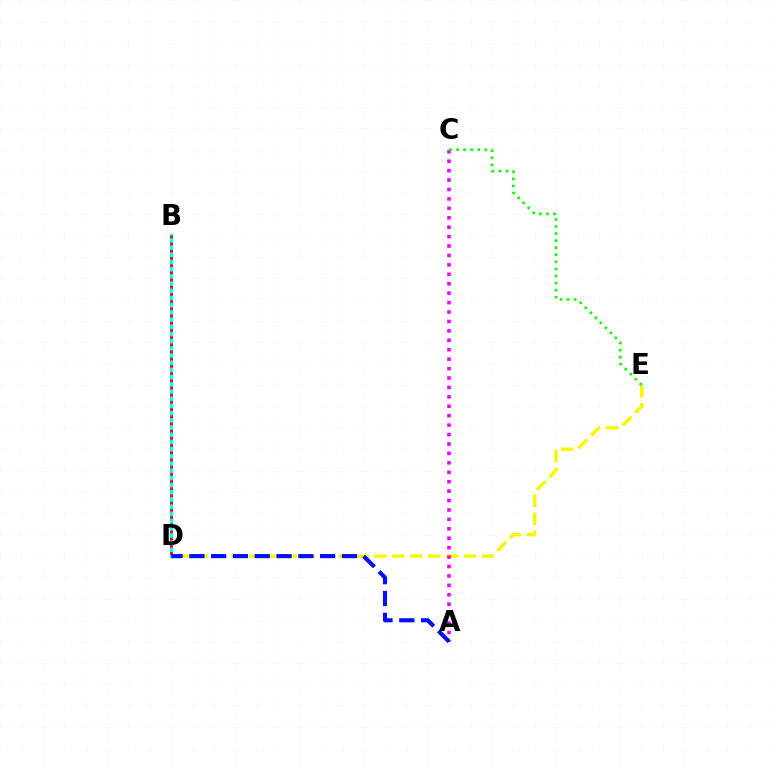{('D', 'E'): [{'color': '#fcf500', 'line_style': 'dashed', 'thickness': 2.43}], ('B', 'D'): [{'color': '#00fff6', 'line_style': 'solid', 'thickness': 2.29}, {'color': '#ff0000', 'line_style': 'dotted', 'thickness': 1.96}], ('A', 'C'): [{'color': '#ee00ff', 'line_style': 'dotted', 'thickness': 2.56}], ('A', 'D'): [{'color': '#0010ff', 'line_style': 'dashed', 'thickness': 2.96}], ('C', 'E'): [{'color': '#08ff00', 'line_style': 'dotted', 'thickness': 1.92}]}